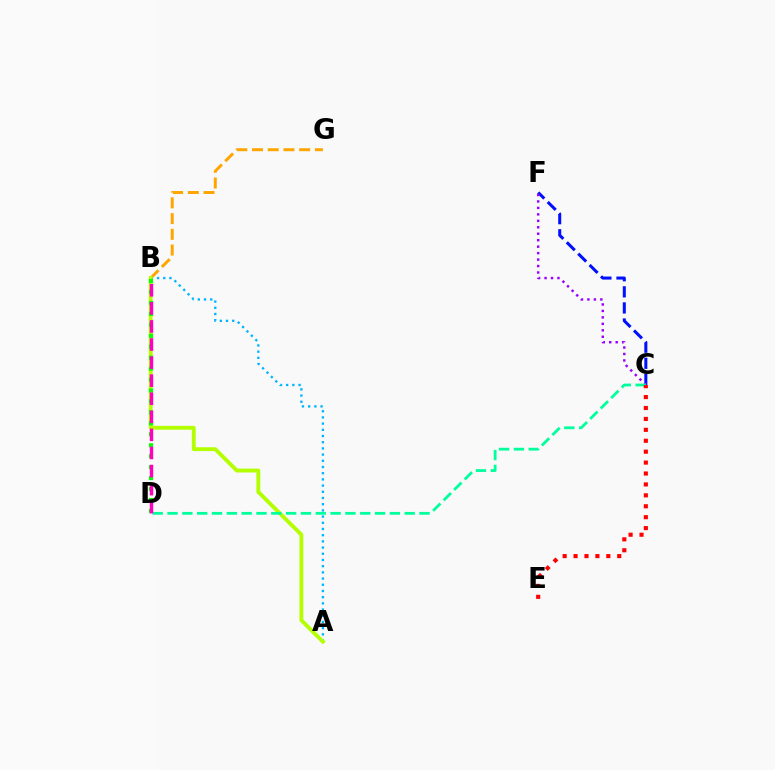{('B', 'G'): [{'color': '#ffa500', 'line_style': 'dashed', 'thickness': 2.14}], ('A', 'B'): [{'color': '#00b5ff', 'line_style': 'dotted', 'thickness': 1.68}, {'color': '#b3ff00', 'line_style': 'solid', 'thickness': 2.77}], ('C', 'F'): [{'color': '#0010ff', 'line_style': 'dashed', 'thickness': 2.18}, {'color': '#9b00ff', 'line_style': 'dotted', 'thickness': 1.75}], ('B', 'D'): [{'color': '#08ff00', 'line_style': 'dotted', 'thickness': 2.97}, {'color': '#ff00bd', 'line_style': 'dashed', 'thickness': 2.46}], ('C', 'D'): [{'color': '#00ff9d', 'line_style': 'dashed', 'thickness': 2.01}], ('C', 'E'): [{'color': '#ff0000', 'line_style': 'dotted', 'thickness': 2.97}]}